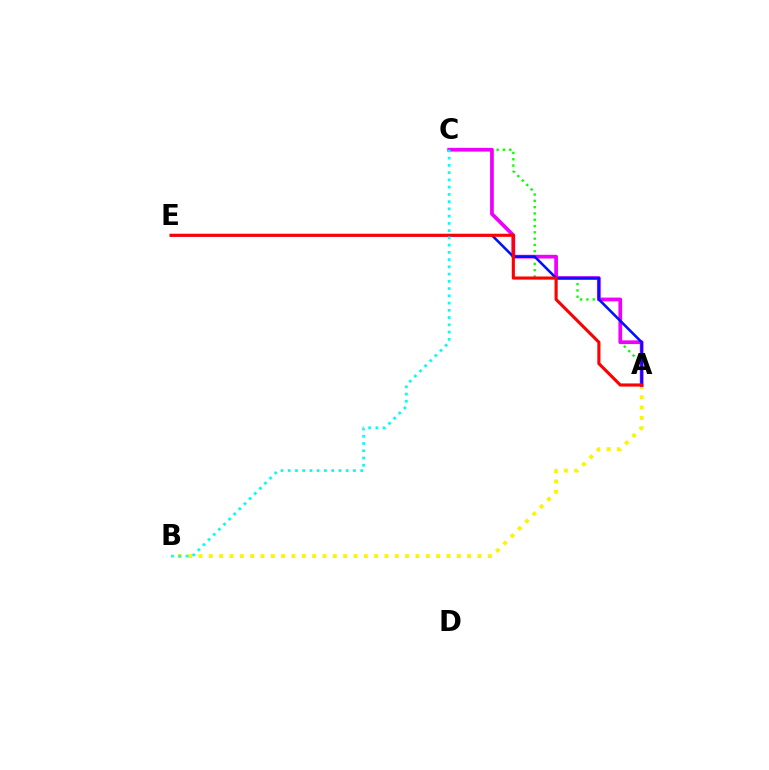{('A', 'C'): [{'color': '#08ff00', 'line_style': 'dotted', 'thickness': 1.71}, {'color': '#ee00ff', 'line_style': 'solid', 'thickness': 2.69}], ('A', 'B'): [{'color': '#fcf500', 'line_style': 'dotted', 'thickness': 2.81}], ('A', 'E'): [{'color': '#0010ff', 'line_style': 'solid', 'thickness': 1.85}, {'color': '#ff0000', 'line_style': 'solid', 'thickness': 2.24}], ('B', 'C'): [{'color': '#00fff6', 'line_style': 'dotted', 'thickness': 1.97}]}